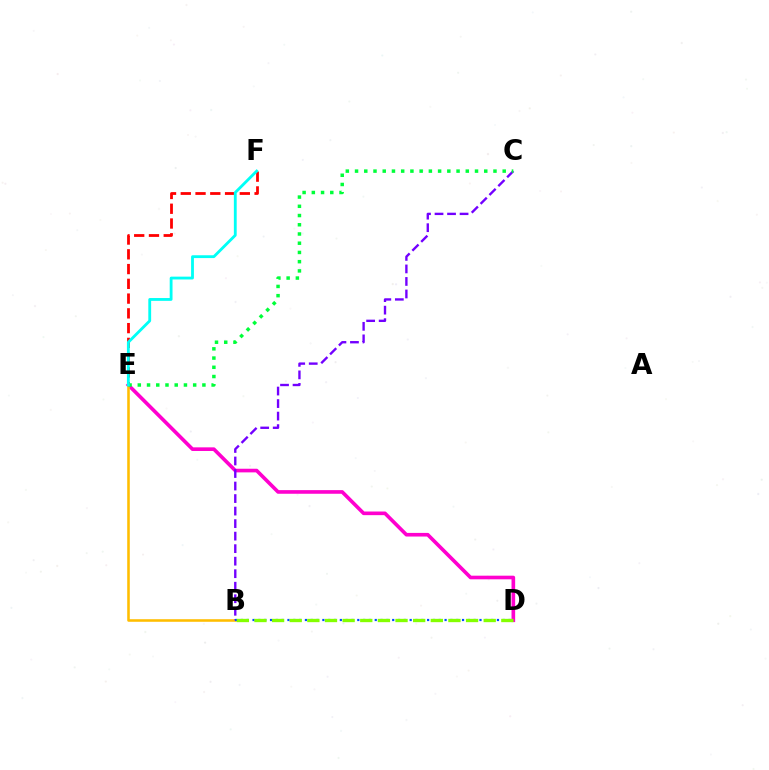{('D', 'E'): [{'color': '#ff00cf', 'line_style': 'solid', 'thickness': 2.62}], ('B', 'E'): [{'color': '#ffbd00', 'line_style': 'solid', 'thickness': 1.85}], ('E', 'F'): [{'color': '#ff0000', 'line_style': 'dashed', 'thickness': 2.01}, {'color': '#00fff6', 'line_style': 'solid', 'thickness': 2.03}], ('B', 'C'): [{'color': '#7200ff', 'line_style': 'dashed', 'thickness': 1.7}], ('C', 'E'): [{'color': '#00ff39', 'line_style': 'dotted', 'thickness': 2.51}], ('B', 'D'): [{'color': '#004bff', 'line_style': 'dotted', 'thickness': 1.58}, {'color': '#84ff00', 'line_style': 'dashed', 'thickness': 2.4}]}